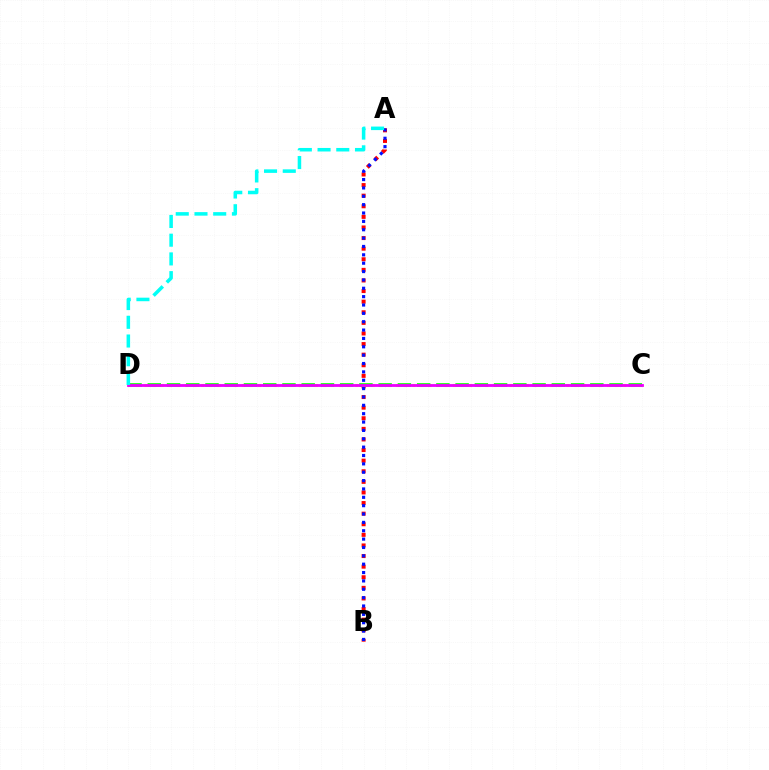{('A', 'B'): [{'color': '#ff0000', 'line_style': 'dotted', 'thickness': 2.88}, {'color': '#0010ff', 'line_style': 'dotted', 'thickness': 2.27}], ('C', 'D'): [{'color': '#fcf500', 'line_style': 'dotted', 'thickness': 2.2}, {'color': '#08ff00', 'line_style': 'dashed', 'thickness': 2.61}, {'color': '#ee00ff', 'line_style': 'solid', 'thickness': 2.03}], ('A', 'D'): [{'color': '#00fff6', 'line_style': 'dashed', 'thickness': 2.54}]}